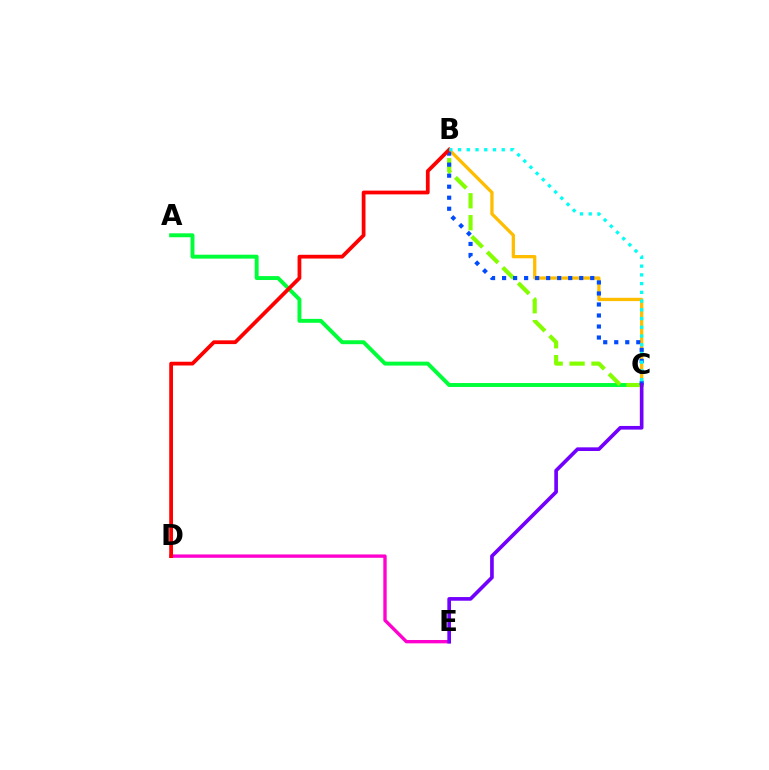{('A', 'C'): [{'color': '#00ff39', 'line_style': 'solid', 'thickness': 2.82}], ('B', 'C'): [{'color': '#84ff00', 'line_style': 'dashed', 'thickness': 2.98}, {'color': '#ffbd00', 'line_style': 'solid', 'thickness': 2.37}, {'color': '#004bff', 'line_style': 'dotted', 'thickness': 2.99}, {'color': '#00fff6', 'line_style': 'dotted', 'thickness': 2.37}], ('D', 'E'): [{'color': '#ff00cf', 'line_style': 'solid', 'thickness': 2.41}], ('B', 'D'): [{'color': '#ff0000', 'line_style': 'solid', 'thickness': 2.71}], ('C', 'E'): [{'color': '#7200ff', 'line_style': 'solid', 'thickness': 2.63}]}